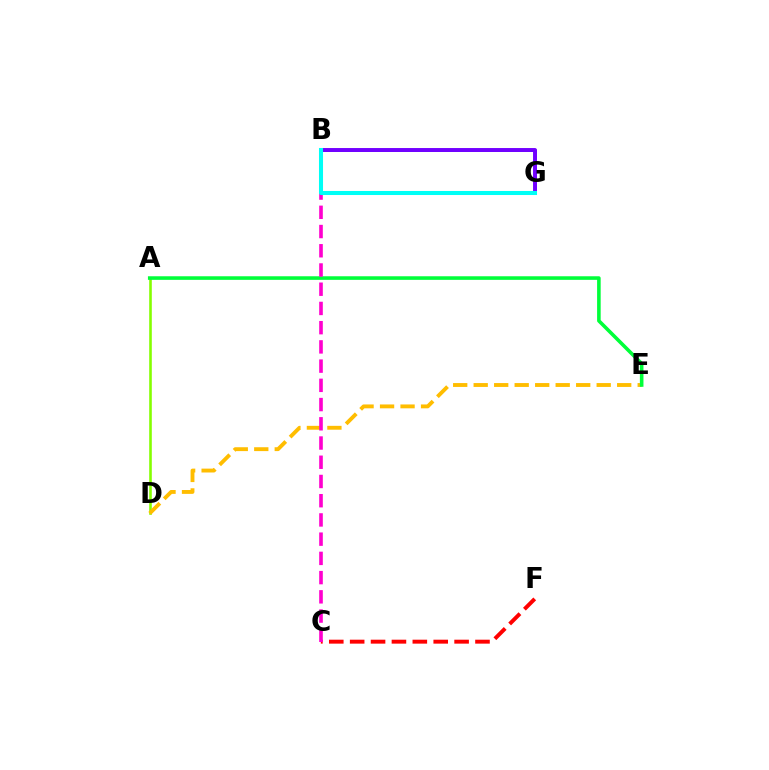{('C', 'F'): [{'color': '#ff0000', 'line_style': 'dashed', 'thickness': 2.84}], ('A', 'D'): [{'color': '#84ff00', 'line_style': 'solid', 'thickness': 1.87}], ('B', 'G'): [{'color': '#004bff', 'line_style': 'solid', 'thickness': 2.08}, {'color': '#7200ff', 'line_style': 'solid', 'thickness': 2.83}, {'color': '#00fff6', 'line_style': 'solid', 'thickness': 2.92}], ('D', 'E'): [{'color': '#ffbd00', 'line_style': 'dashed', 'thickness': 2.78}], ('A', 'E'): [{'color': '#00ff39', 'line_style': 'solid', 'thickness': 2.58}], ('B', 'C'): [{'color': '#ff00cf', 'line_style': 'dashed', 'thickness': 2.61}]}